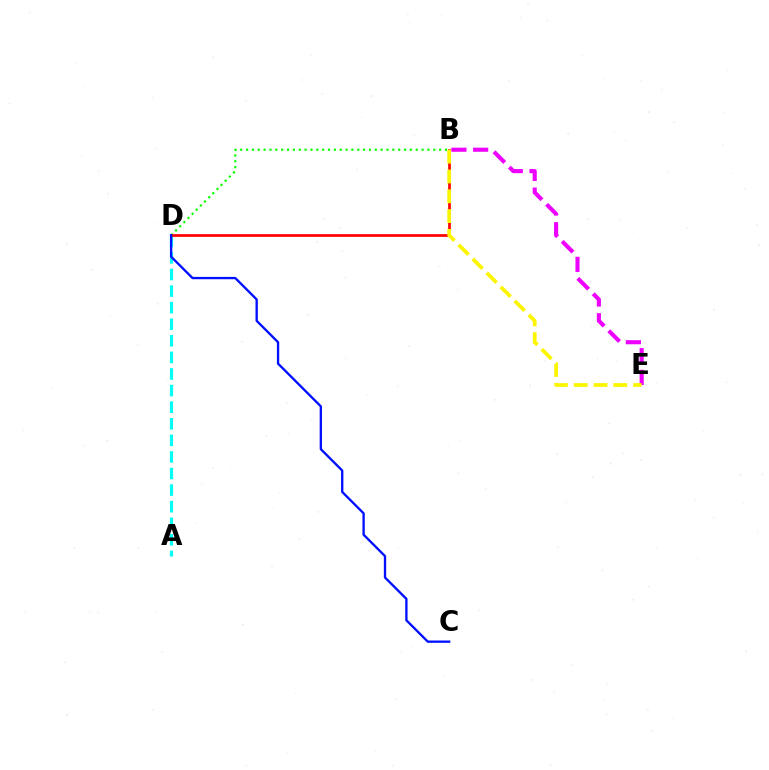{('B', 'D'): [{'color': '#08ff00', 'line_style': 'dotted', 'thickness': 1.59}, {'color': '#ff0000', 'line_style': 'solid', 'thickness': 1.95}], ('A', 'D'): [{'color': '#00fff6', 'line_style': 'dashed', 'thickness': 2.25}], ('B', 'E'): [{'color': '#ee00ff', 'line_style': 'dashed', 'thickness': 2.95}, {'color': '#fcf500', 'line_style': 'dashed', 'thickness': 2.69}], ('C', 'D'): [{'color': '#0010ff', 'line_style': 'solid', 'thickness': 1.68}]}